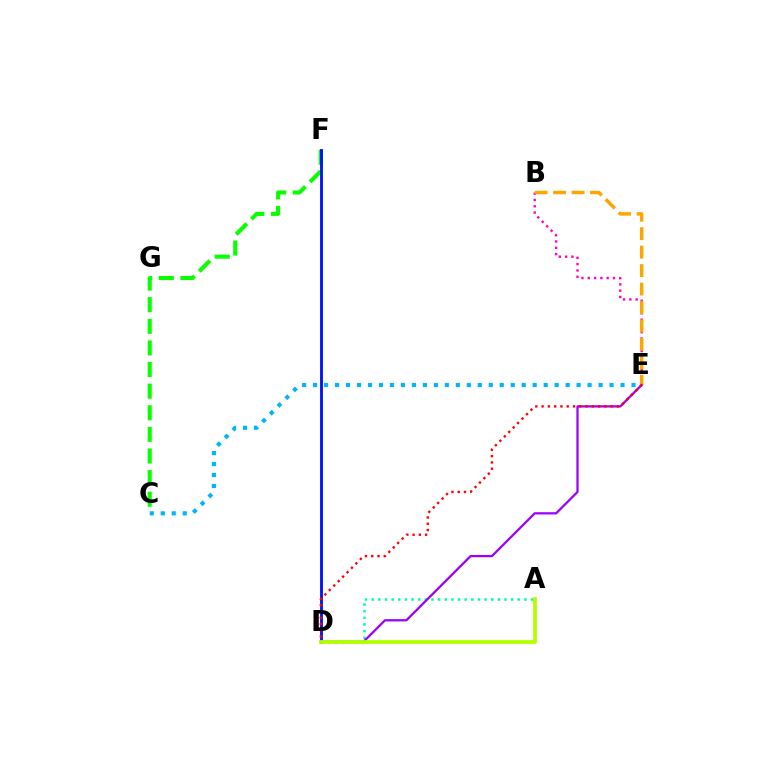{('B', 'E'): [{'color': '#ff00bd', 'line_style': 'dotted', 'thickness': 1.71}, {'color': '#ffa500', 'line_style': 'dashed', 'thickness': 2.51}], ('A', 'D'): [{'color': '#00ff9d', 'line_style': 'dotted', 'thickness': 1.8}, {'color': '#b3ff00', 'line_style': 'solid', 'thickness': 2.72}], ('C', 'F'): [{'color': '#08ff00', 'line_style': 'dashed', 'thickness': 2.94}], ('C', 'E'): [{'color': '#00b5ff', 'line_style': 'dotted', 'thickness': 2.98}], ('D', 'F'): [{'color': '#0010ff', 'line_style': 'solid', 'thickness': 2.03}], ('D', 'E'): [{'color': '#9b00ff', 'line_style': 'solid', 'thickness': 1.62}, {'color': '#ff0000', 'line_style': 'dotted', 'thickness': 1.71}]}